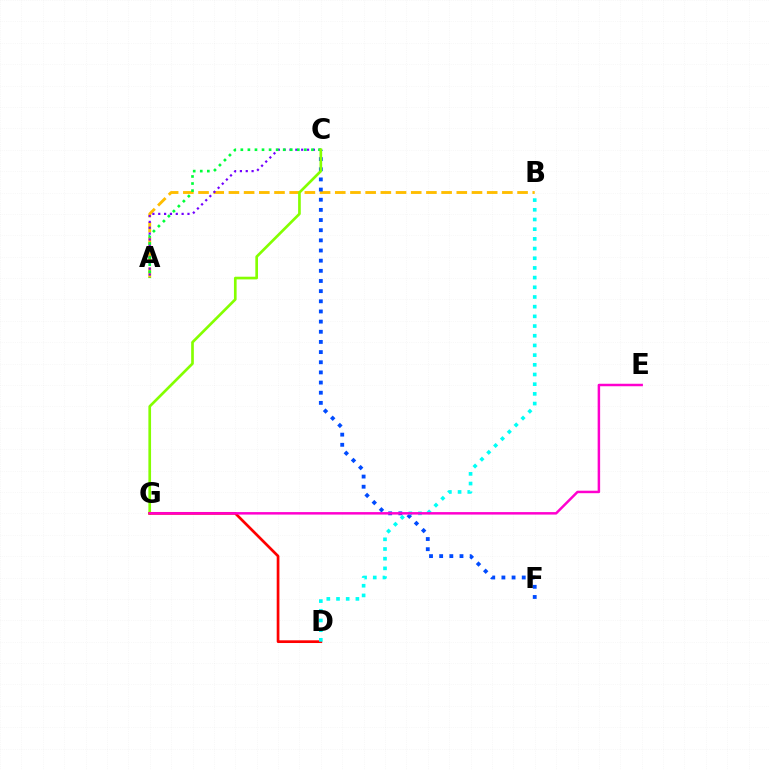{('A', 'B'): [{'color': '#ffbd00', 'line_style': 'dashed', 'thickness': 2.06}], ('C', 'F'): [{'color': '#004bff', 'line_style': 'dotted', 'thickness': 2.76}], ('A', 'C'): [{'color': '#7200ff', 'line_style': 'dotted', 'thickness': 1.59}, {'color': '#00ff39', 'line_style': 'dotted', 'thickness': 1.92}], ('C', 'G'): [{'color': '#84ff00', 'line_style': 'solid', 'thickness': 1.92}], ('D', 'G'): [{'color': '#ff0000', 'line_style': 'solid', 'thickness': 1.95}], ('B', 'D'): [{'color': '#00fff6', 'line_style': 'dotted', 'thickness': 2.63}], ('E', 'G'): [{'color': '#ff00cf', 'line_style': 'solid', 'thickness': 1.79}]}